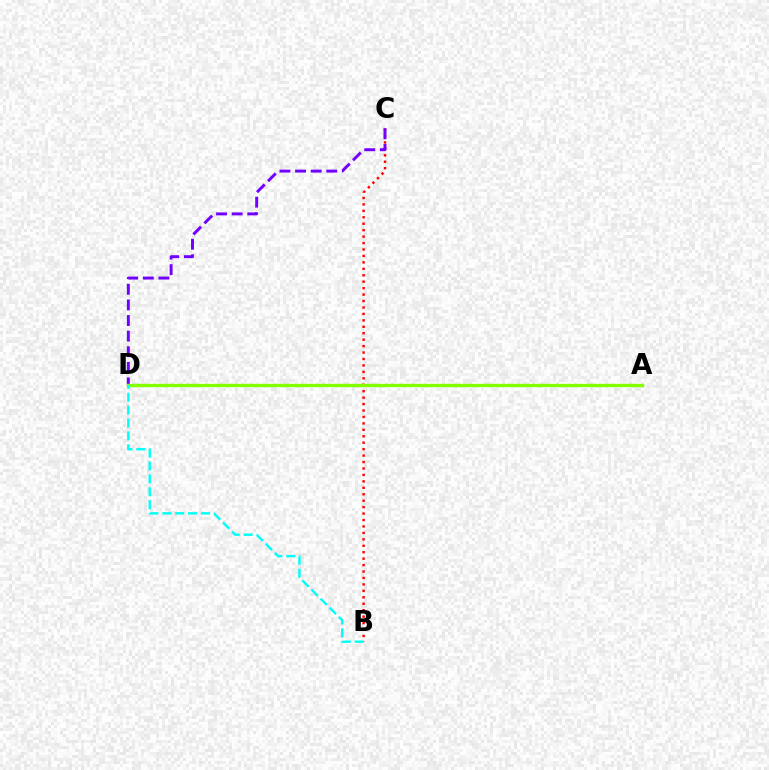{('B', 'C'): [{'color': '#ff0000', 'line_style': 'dotted', 'thickness': 1.75}], ('C', 'D'): [{'color': '#7200ff', 'line_style': 'dashed', 'thickness': 2.12}], ('A', 'D'): [{'color': '#84ff00', 'line_style': 'solid', 'thickness': 2.43}], ('B', 'D'): [{'color': '#00fff6', 'line_style': 'dashed', 'thickness': 1.75}]}